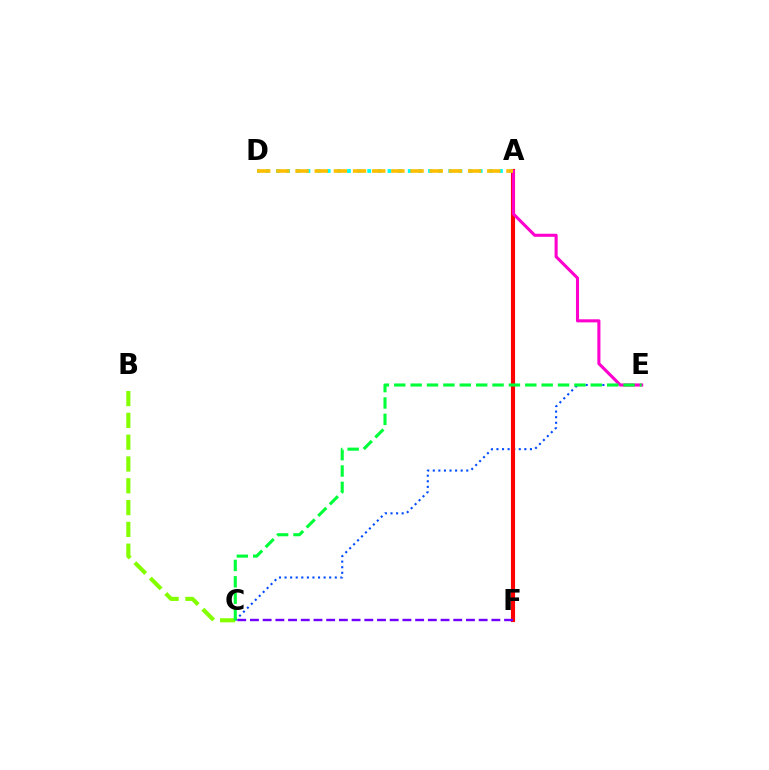{('C', 'E'): [{'color': '#004bff', 'line_style': 'dotted', 'thickness': 1.52}, {'color': '#00ff39', 'line_style': 'dashed', 'thickness': 2.22}], ('A', 'F'): [{'color': '#ff0000', 'line_style': 'solid', 'thickness': 2.97}], ('C', 'F'): [{'color': '#7200ff', 'line_style': 'dashed', 'thickness': 1.73}], ('A', 'D'): [{'color': '#00fff6', 'line_style': 'dotted', 'thickness': 2.75}, {'color': '#ffbd00', 'line_style': 'dashed', 'thickness': 2.6}], ('A', 'E'): [{'color': '#ff00cf', 'line_style': 'solid', 'thickness': 2.22}], ('B', 'C'): [{'color': '#84ff00', 'line_style': 'dashed', 'thickness': 2.96}]}